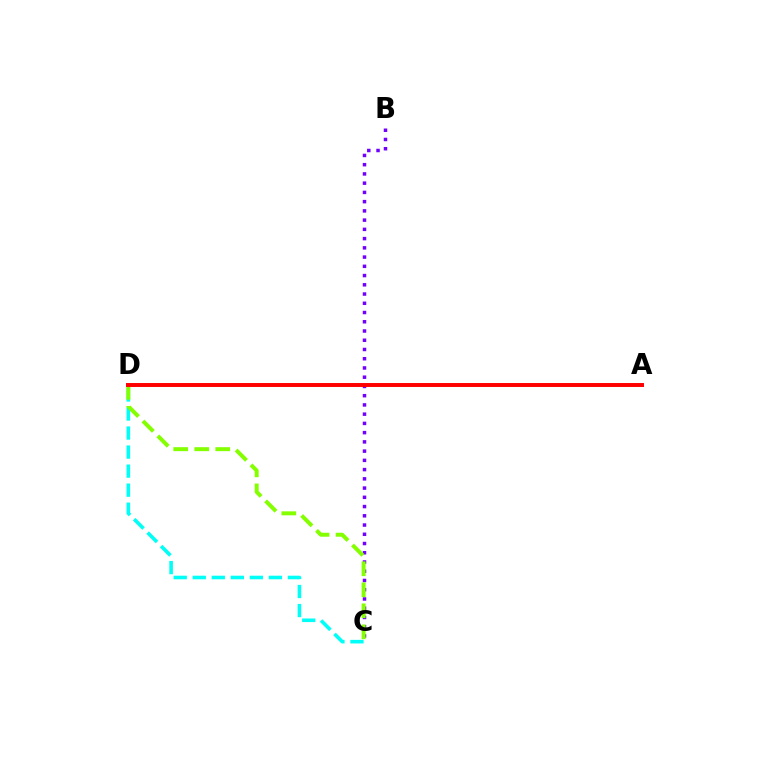{('B', 'C'): [{'color': '#7200ff', 'line_style': 'dotted', 'thickness': 2.51}], ('C', 'D'): [{'color': '#00fff6', 'line_style': 'dashed', 'thickness': 2.59}, {'color': '#84ff00', 'line_style': 'dashed', 'thickness': 2.86}], ('A', 'D'): [{'color': '#ff0000', 'line_style': 'solid', 'thickness': 2.84}]}